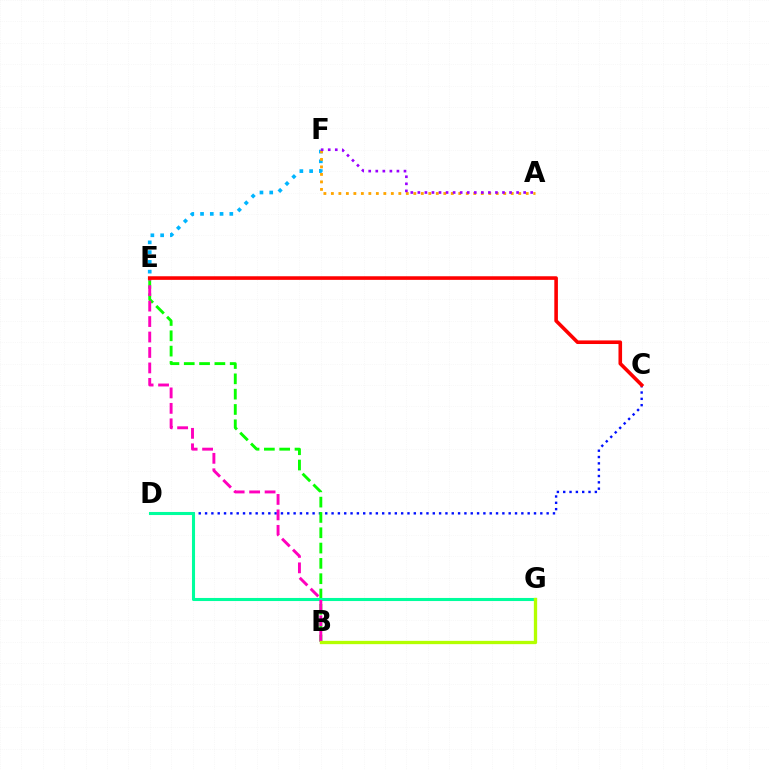{('E', 'F'): [{'color': '#00b5ff', 'line_style': 'dotted', 'thickness': 2.65}], ('C', 'D'): [{'color': '#0010ff', 'line_style': 'dotted', 'thickness': 1.72}], ('B', 'E'): [{'color': '#08ff00', 'line_style': 'dashed', 'thickness': 2.08}, {'color': '#ff00bd', 'line_style': 'dashed', 'thickness': 2.1}], ('A', 'F'): [{'color': '#ffa500', 'line_style': 'dotted', 'thickness': 2.04}, {'color': '#9b00ff', 'line_style': 'dotted', 'thickness': 1.92}], ('D', 'G'): [{'color': '#00ff9d', 'line_style': 'solid', 'thickness': 2.21}], ('B', 'G'): [{'color': '#b3ff00', 'line_style': 'solid', 'thickness': 2.38}], ('C', 'E'): [{'color': '#ff0000', 'line_style': 'solid', 'thickness': 2.59}]}